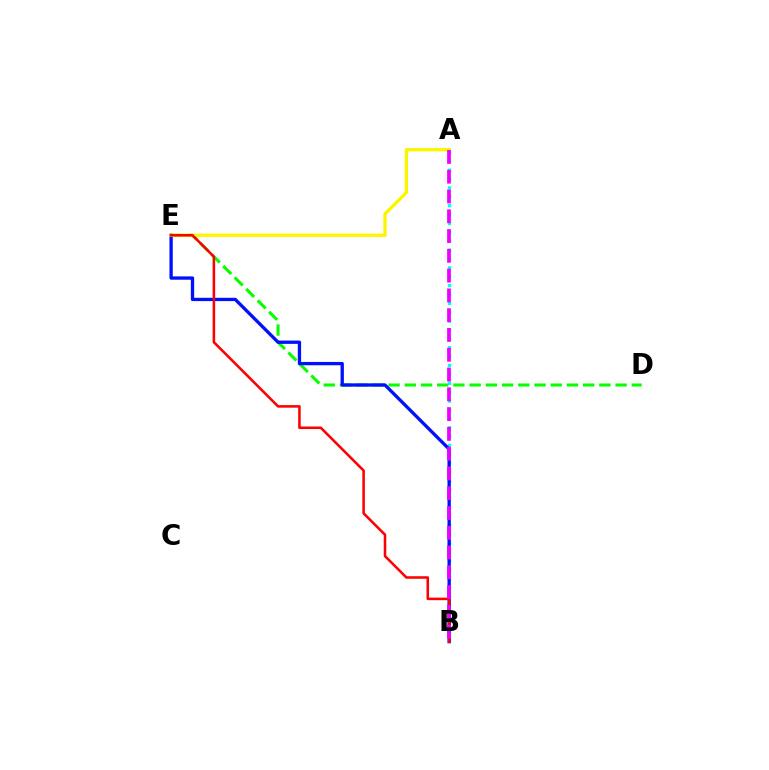{('A', 'B'): [{'color': '#00fff6', 'line_style': 'dotted', 'thickness': 2.41}, {'color': '#ee00ff', 'line_style': 'dashed', 'thickness': 2.69}], ('D', 'E'): [{'color': '#08ff00', 'line_style': 'dashed', 'thickness': 2.2}], ('B', 'E'): [{'color': '#0010ff', 'line_style': 'solid', 'thickness': 2.39}, {'color': '#ff0000', 'line_style': 'solid', 'thickness': 1.84}], ('A', 'E'): [{'color': '#fcf500', 'line_style': 'solid', 'thickness': 2.39}]}